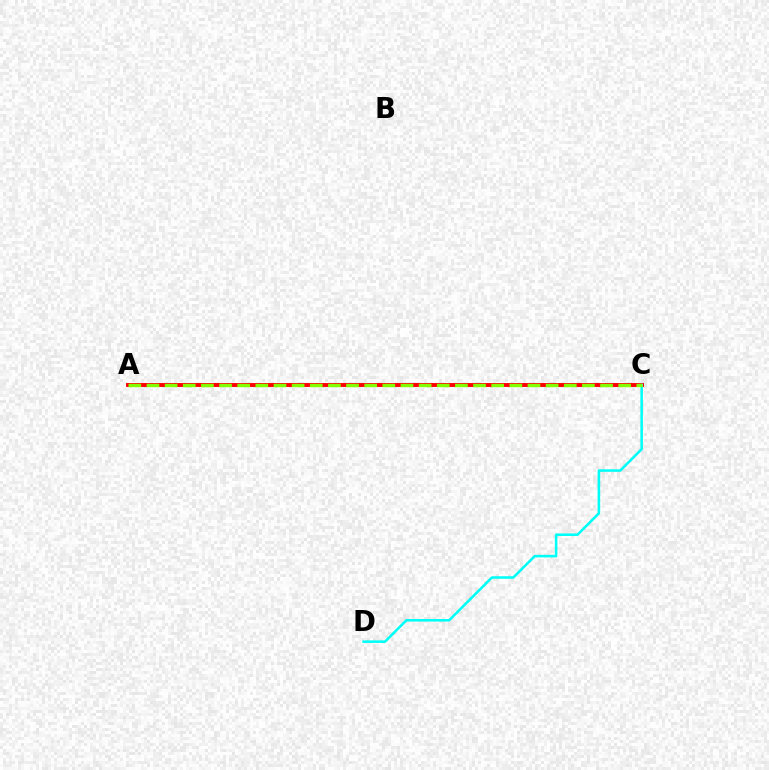{('A', 'C'): [{'color': '#7200ff', 'line_style': 'solid', 'thickness': 1.79}, {'color': '#ff0000', 'line_style': 'solid', 'thickness': 2.8}, {'color': '#84ff00', 'line_style': 'dashed', 'thickness': 2.46}], ('C', 'D'): [{'color': '#00fff6', 'line_style': 'solid', 'thickness': 1.84}]}